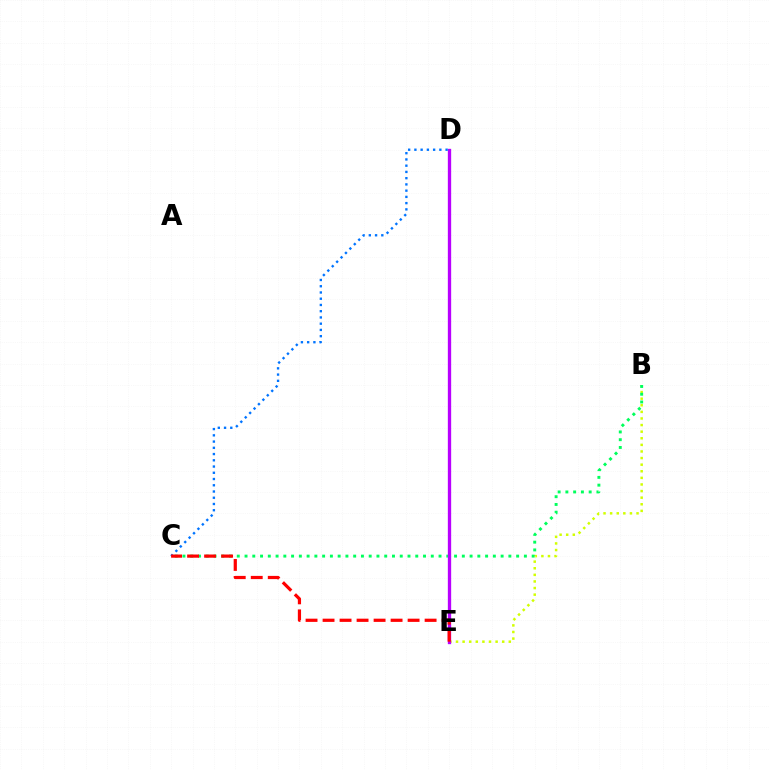{('B', 'E'): [{'color': '#d1ff00', 'line_style': 'dotted', 'thickness': 1.79}], ('B', 'C'): [{'color': '#00ff5c', 'line_style': 'dotted', 'thickness': 2.11}], ('D', 'E'): [{'color': '#b900ff', 'line_style': 'solid', 'thickness': 2.39}], ('C', 'D'): [{'color': '#0074ff', 'line_style': 'dotted', 'thickness': 1.7}], ('C', 'E'): [{'color': '#ff0000', 'line_style': 'dashed', 'thickness': 2.31}]}